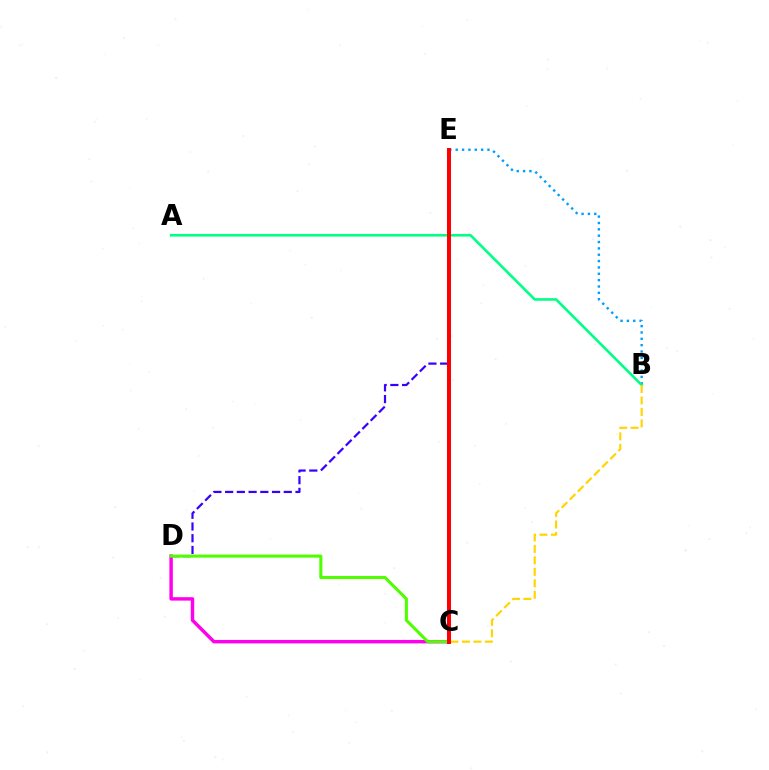{('B', 'E'): [{'color': '#009eff', 'line_style': 'dotted', 'thickness': 1.73}], ('D', 'E'): [{'color': '#3700ff', 'line_style': 'dashed', 'thickness': 1.59}], ('C', 'D'): [{'color': '#ff00ed', 'line_style': 'solid', 'thickness': 2.47}, {'color': '#4fff00', 'line_style': 'solid', 'thickness': 2.2}], ('A', 'B'): [{'color': '#00ff86', 'line_style': 'solid', 'thickness': 1.88}], ('B', 'C'): [{'color': '#ffd500', 'line_style': 'dashed', 'thickness': 1.56}], ('C', 'E'): [{'color': '#ff0000', 'line_style': 'solid', 'thickness': 2.88}]}